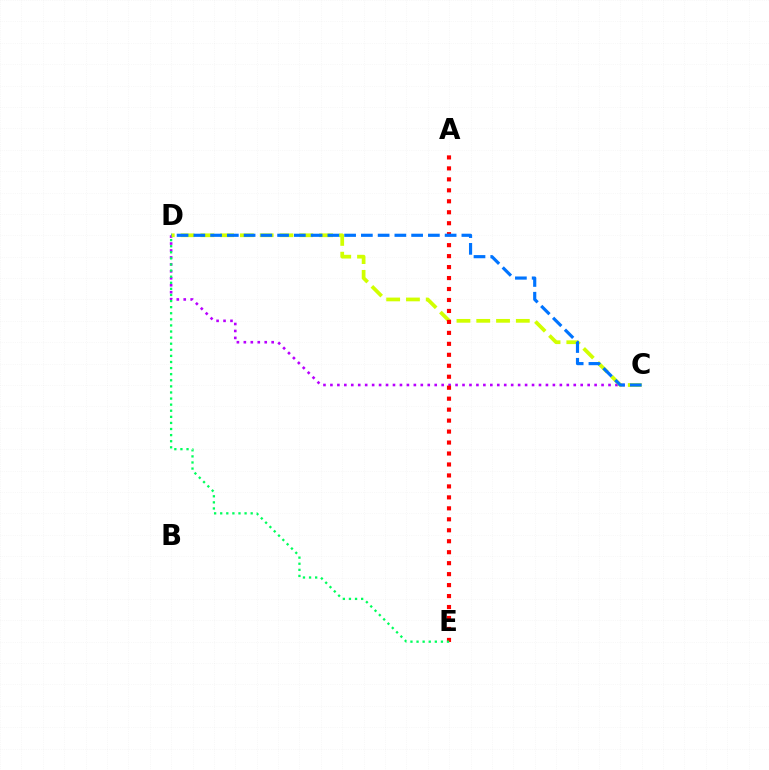{('C', 'D'): [{'color': '#b900ff', 'line_style': 'dotted', 'thickness': 1.89}, {'color': '#d1ff00', 'line_style': 'dashed', 'thickness': 2.69}, {'color': '#0074ff', 'line_style': 'dashed', 'thickness': 2.28}], ('A', 'E'): [{'color': '#ff0000', 'line_style': 'dotted', 'thickness': 2.98}], ('D', 'E'): [{'color': '#00ff5c', 'line_style': 'dotted', 'thickness': 1.66}]}